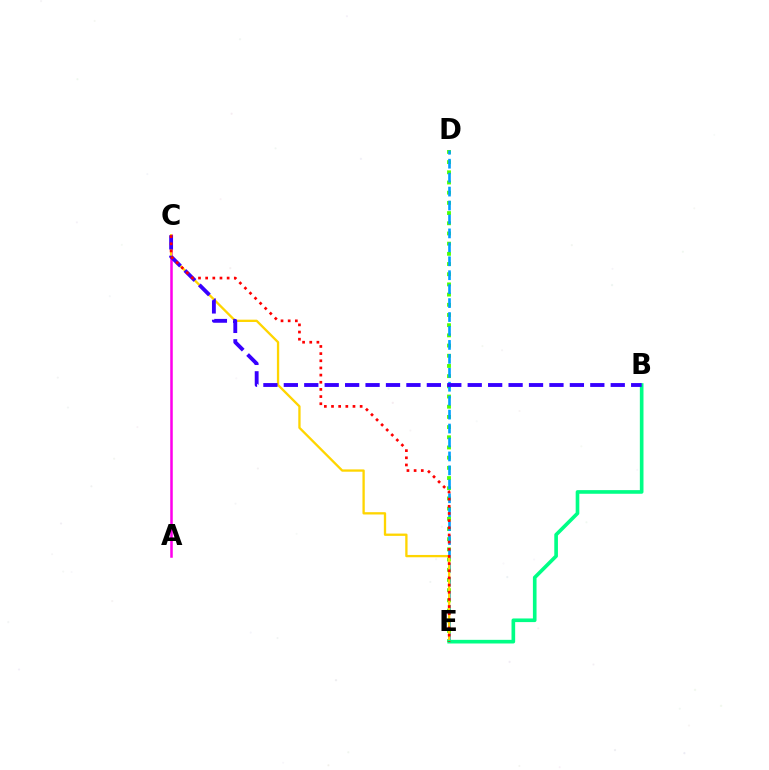{('D', 'E'): [{'color': '#4fff00', 'line_style': 'dotted', 'thickness': 2.77}, {'color': '#009eff', 'line_style': 'dashed', 'thickness': 1.89}], ('A', 'C'): [{'color': '#ff00ed', 'line_style': 'solid', 'thickness': 1.82}], ('C', 'E'): [{'color': '#ffd500', 'line_style': 'solid', 'thickness': 1.66}, {'color': '#ff0000', 'line_style': 'dotted', 'thickness': 1.95}], ('B', 'E'): [{'color': '#00ff86', 'line_style': 'solid', 'thickness': 2.62}], ('B', 'C'): [{'color': '#3700ff', 'line_style': 'dashed', 'thickness': 2.78}]}